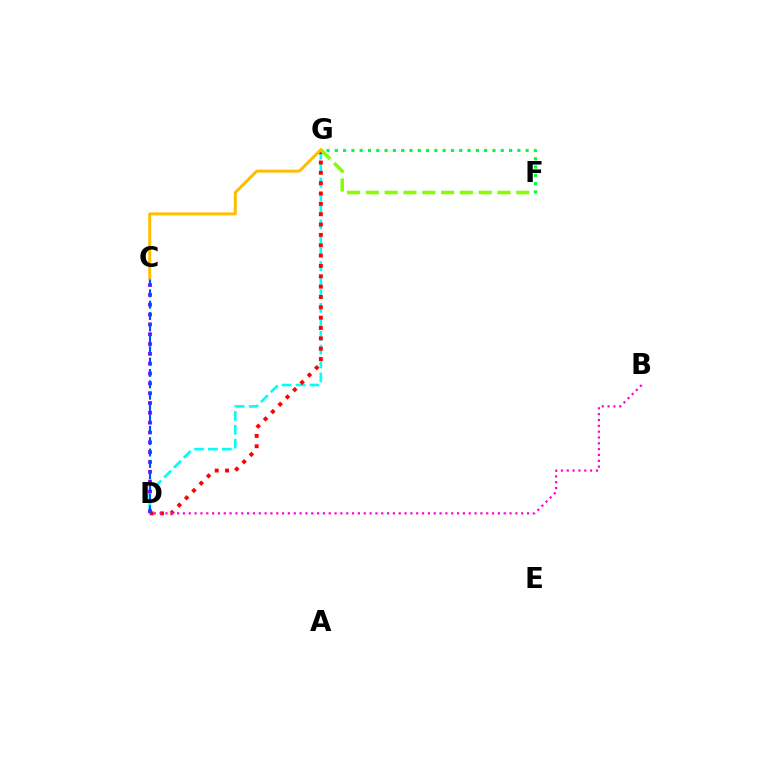{('F', 'G'): [{'color': '#00ff39', 'line_style': 'dotted', 'thickness': 2.25}, {'color': '#84ff00', 'line_style': 'dashed', 'thickness': 2.55}], ('D', 'G'): [{'color': '#00fff6', 'line_style': 'dashed', 'thickness': 1.89}, {'color': '#ff0000', 'line_style': 'dotted', 'thickness': 2.81}], ('C', 'D'): [{'color': '#7200ff', 'line_style': 'dotted', 'thickness': 2.67}, {'color': '#004bff', 'line_style': 'dashed', 'thickness': 1.54}], ('B', 'D'): [{'color': '#ff00cf', 'line_style': 'dotted', 'thickness': 1.58}], ('C', 'G'): [{'color': '#ffbd00', 'line_style': 'solid', 'thickness': 2.14}]}